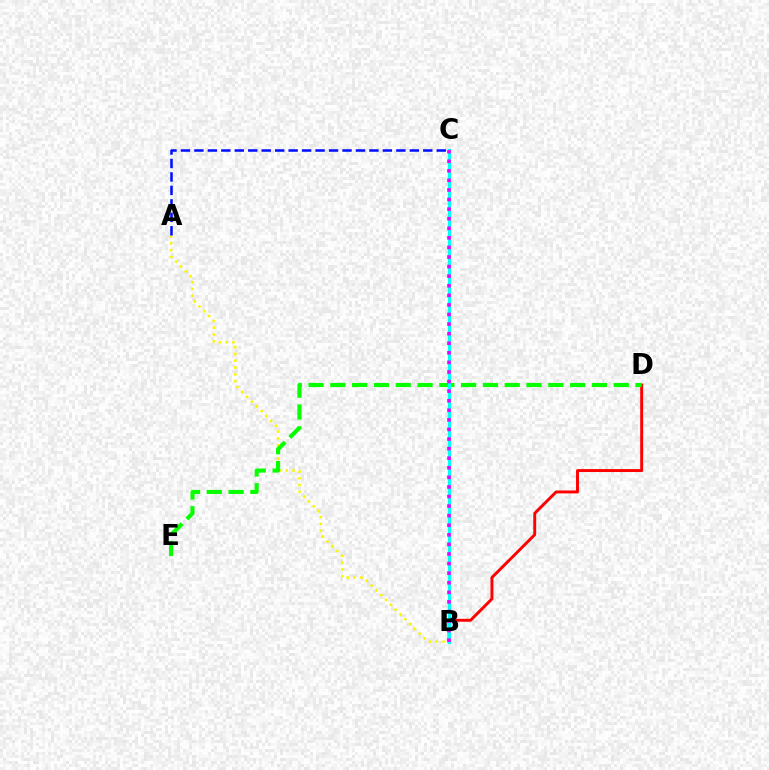{('A', 'B'): [{'color': '#fcf500', 'line_style': 'dotted', 'thickness': 1.85}], ('B', 'D'): [{'color': '#ff0000', 'line_style': 'solid', 'thickness': 2.11}], ('D', 'E'): [{'color': '#08ff00', 'line_style': 'dashed', 'thickness': 2.96}], ('A', 'C'): [{'color': '#0010ff', 'line_style': 'dashed', 'thickness': 1.83}], ('B', 'C'): [{'color': '#00fff6', 'line_style': 'solid', 'thickness': 2.33}, {'color': '#ee00ff', 'line_style': 'dotted', 'thickness': 2.6}]}